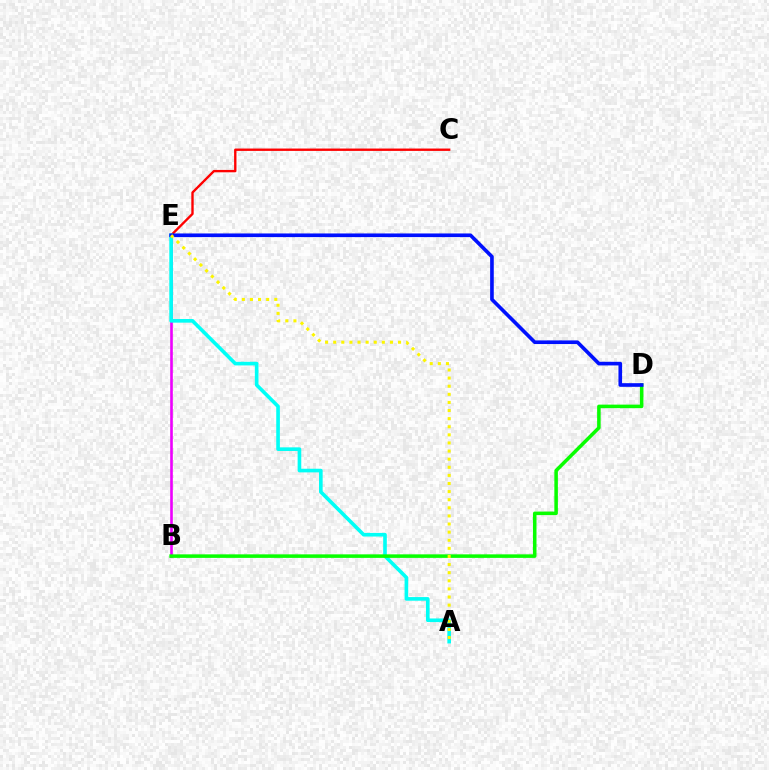{('C', 'E'): [{'color': '#ff0000', 'line_style': 'solid', 'thickness': 1.7}], ('B', 'E'): [{'color': '#ee00ff', 'line_style': 'solid', 'thickness': 1.89}], ('A', 'E'): [{'color': '#00fff6', 'line_style': 'solid', 'thickness': 2.61}, {'color': '#fcf500', 'line_style': 'dotted', 'thickness': 2.2}], ('B', 'D'): [{'color': '#08ff00', 'line_style': 'solid', 'thickness': 2.54}], ('D', 'E'): [{'color': '#0010ff', 'line_style': 'solid', 'thickness': 2.62}]}